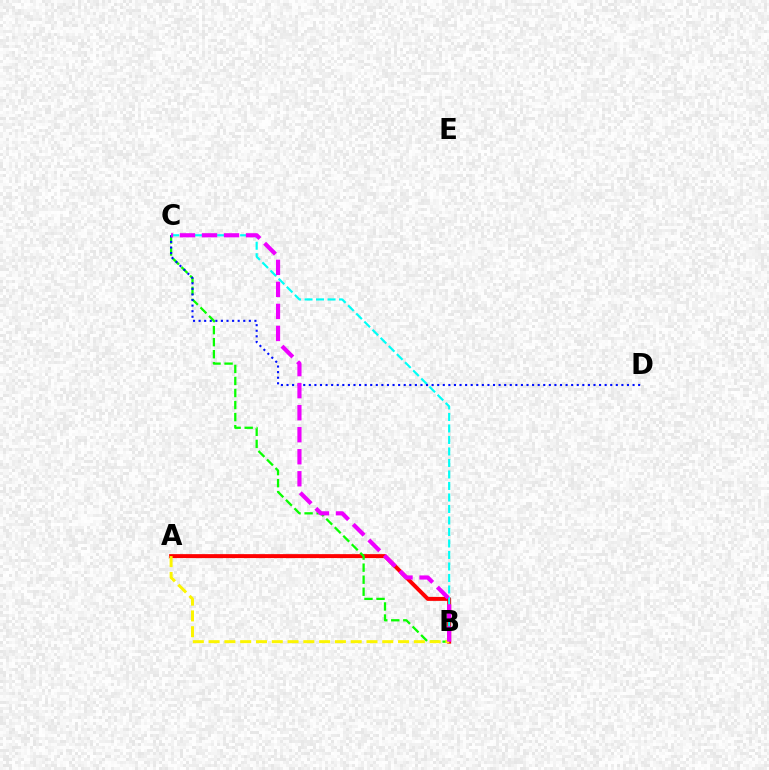{('A', 'B'): [{'color': '#ff0000', 'line_style': 'solid', 'thickness': 2.85}, {'color': '#fcf500', 'line_style': 'dashed', 'thickness': 2.14}], ('B', 'C'): [{'color': '#08ff00', 'line_style': 'dashed', 'thickness': 1.64}, {'color': '#00fff6', 'line_style': 'dashed', 'thickness': 1.56}, {'color': '#ee00ff', 'line_style': 'dashed', 'thickness': 2.99}], ('C', 'D'): [{'color': '#0010ff', 'line_style': 'dotted', 'thickness': 1.52}]}